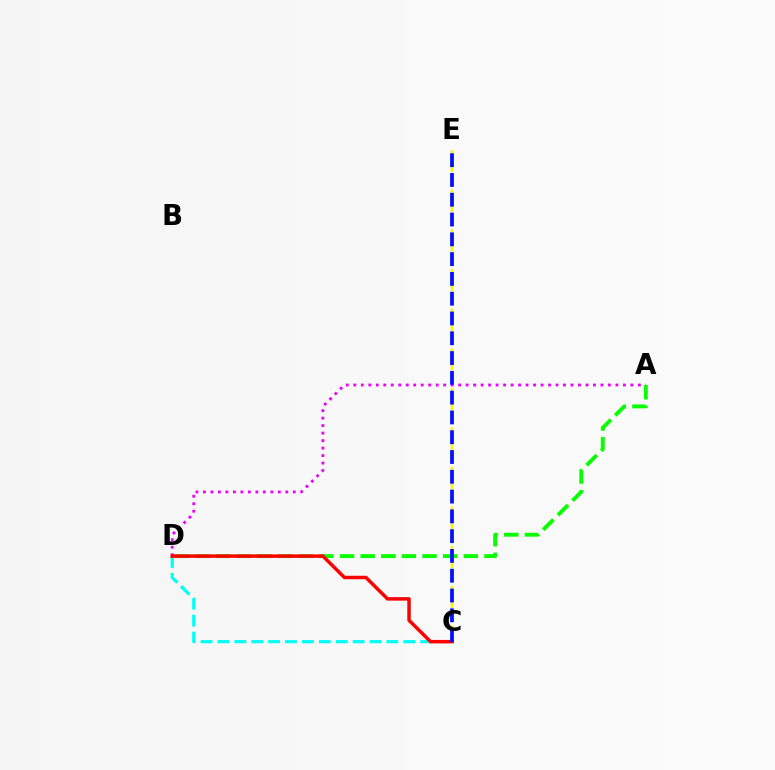{('A', 'D'): [{'color': '#08ff00', 'line_style': 'dashed', 'thickness': 2.8}, {'color': '#ee00ff', 'line_style': 'dotted', 'thickness': 2.03}], ('C', 'E'): [{'color': '#fcf500', 'line_style': 'dashed', 'thickness': 1.79}, {'color': '#0010ff', 'line_style': 'dashed', 'thickness': 2.69}], ('C', 'D'): [{'color': '#00fff6', 'line_style': 'dashed', 'thickness': 2.3}, {'color': '#ff0000', 'line_style': 'solid', 'thickness': 2.5}]}